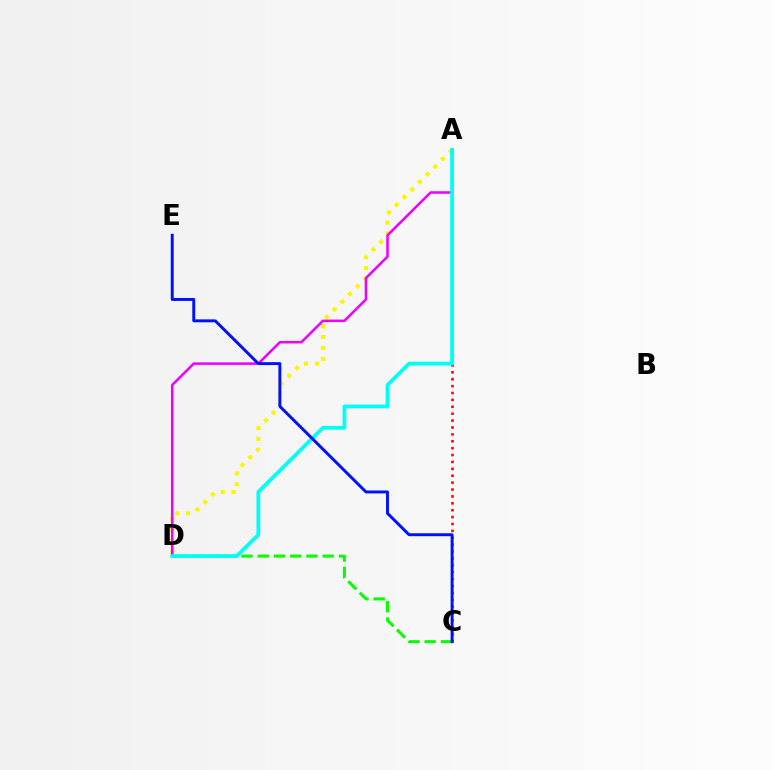{('A', 'D'): [{'color': '#fcf500', 'line_style': 'dotted', 'thickness': 2.95}, {'color': '#ee00ff', 'line_style': 'solid', 'thickness': 1.83}, {'color': '#00fff6', 'line_style': 'solid', 'thickness': 2.72}], ('A', 'C'): [{'color': '#ff0000', 'line_style': 'dotted', 'thickness': 1.87}], ('C', 'D'): [{'color': '#08ff00', 'line_style': 'dashed', 'thickness': 2.21}], ('C', 'E'): [{'color': '#0010ff', 'line_style': 'solid', 'thickness': 2.11}]}